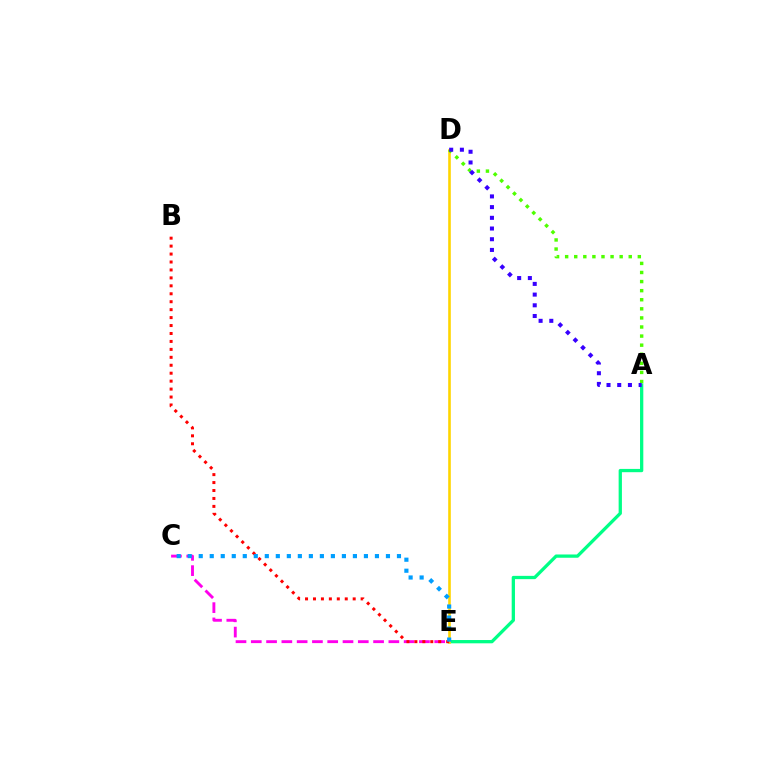{('A', 'E'): [{'color': '#00ff86', 'line_style': 'solid', 'thickness': 2.36}], ('D', 'E'): [{'color': '#ffd500', 'line_style': 'solid', 'thickness': 1.89}], ('A', 'D'): [{'color': '#4fff00', 'line_style': 'dotted', 'thickness': 2.47}, {'color': '#3700ff', 'line_style': 'dotted', 'thickness': 2.91}], ('C', 'E'): [{'color': '#ff00ed', 'line_style': 'dashed', 'thickness': 2.08}, {'color': '#009eff', 'line_style': 'dotted', 'thickness': 2.99}], ('B', 'E'): [{'color': '#ff0000', 'line_style': 'dotted', 'thickness': 2.16}]}